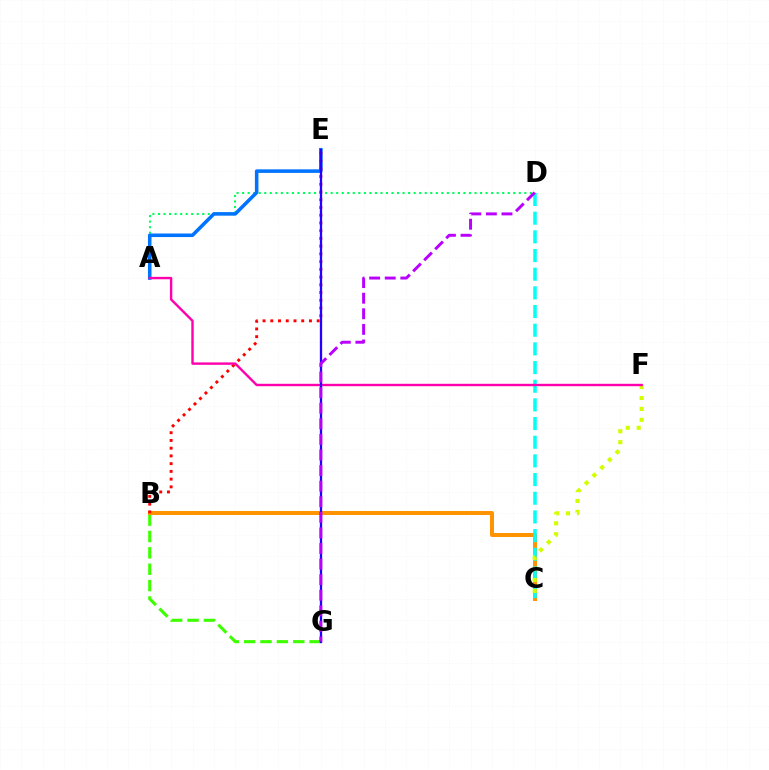{('B', 'G'): [{'color': '#3dff00', 'line_style': 'dashed', 'thickness': 2.22}], ('B', 'C'): [{'color': '#ff9400', 'line_style': 'solid', 'thickness': 2.87}], ('C', 'D'): [{'color': '#00fff6', 'line_style': 'dashed', 'thickness': 2.54}], ('A', 'D'): [{'color': '#00ff5c', 'line_style': 'dotted', 'thickness': 1.5}], ('C', 'F'): [{'color': '#d1ff00', 'line_style': 'dotted', 'thickness': 2.97}], ('A', 'E'): [{'color': '#0074ff', 'line_style': 'solid', 'thickness': 2.56}], ('B', 'E'): [{'color': '#ff0000', 'line_style': 'dotted', 'thickness': 2.1}], ('A', 'F'): [{'color': '#ff00ac', 'line_style': 'solid', 'thickness': 1.73}], ('E', 'G'): [{'color': '#2500ff', 'line_style': 'solid', 'thickness': 1.66}], ('D', 'G'): [{'color': '#b900ff', 'line_style': 'dashed', 'thickness': 2.12}]}